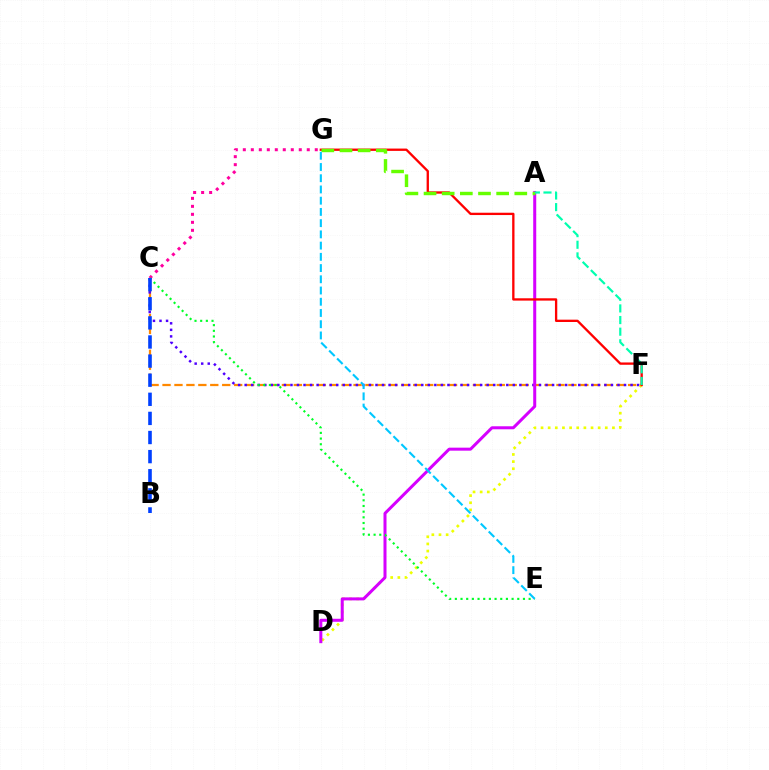{('C', 'F'): [{'color': '#ff8800', 'line_style': 'dashed', 'thickness': 1.62}, {'color': '#4f00ff', 'line_style': 'dotted', 'thickness': 1.78}], ('D', 'F'): [{'color': '#eeff00', 'line_style': 'dotted', 'thickness': 1.94}], ('C', 'G'): [{'color': '#ff00a0', 'line_style': 'dotted', 'thickness': 2.17}], ('A', 'D'): [{'color': '#d600ff', 'line_style': 'solid', 'thickness': 2.17}], ('C', 'E'): [{'color': '#00ff27', 'line_style': 'dotted', 'thickness': 1.54}], ('F', 'G'): [{'color': '#ff0000', 'line_style': 'solid', 'thickness': 1.67}], ('A', 'G'): [{'color': '#66ff00', 'line_style': 'dashed', 'thickness': 2.47}], ('B', 'C'): [{'color': '#003fff', 'line_style': 'dashed', 'thickness': 2.6}], ('E', 'G'): [{'color': '#00c7ff', 'line_style': 'dashed', 'thickness': 1.53}], ('A', 'F'): [{'color': '#00ffaf', 'line_style': 'dashed', 'thickness': 1.58}]}